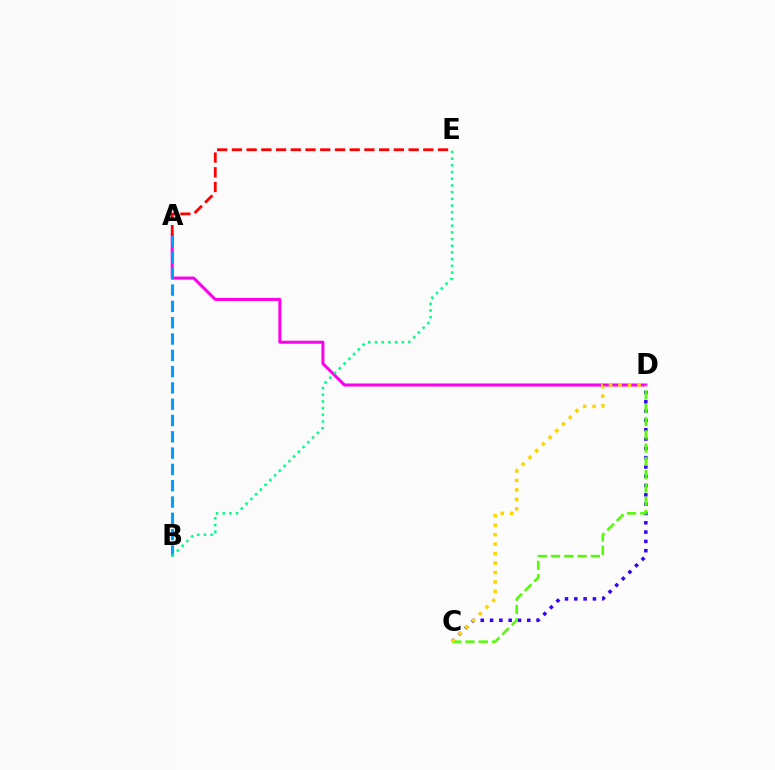{('A', 'D'): [{'color': '#ff00ed', 'line_style': 'solid', 'thickness': 2.17}], ('A', 'B'): [{'color': '#009eff', 'line_style': 'dashed', 'thickness': 2.21}], ('C', 'D'): [{'color': '#3700ff', 'line_style': 'dotted', 'thickness': 2.53}, {'color': '#4fff00', 'line_style': 'dashed', 'thickness': 1.8}, {'color': '#ffd500', 'line_style': 'dotted', 'thickness': 2.57}], ('A', 'E'): [{'color': '#ff0000', 'line_style': 'dashed', 'thickness': 2.0}], ('B', 'E'): [{'color': '#00ff86', 'line_style': 'dotted', 'thickness': 1.82}]}